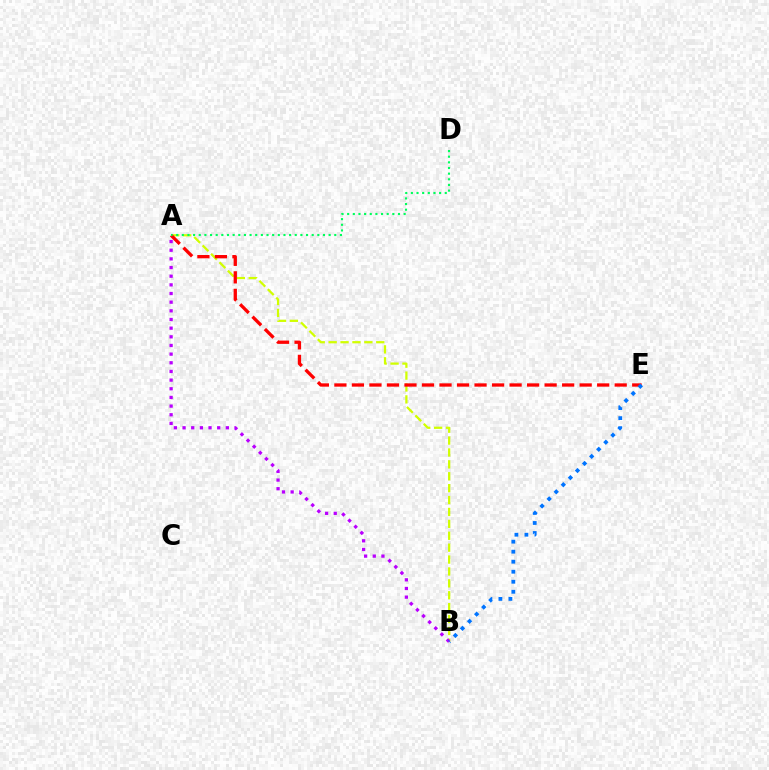{('A', 'B'): [{'color': '#d1ff00', 'line_style': 'dashed', 'thickness': 1.62}, {'color': '#b900ff', 'line_style': 'dotted', 'thickness': 2.35}], ('A', 'E'): [{'color': '#ff0000', 'line_style': 'dashed', 'thickness': 2.38}], ('A', 'D'): [{'color': '#00ff5c', 'line_style': 'dotted', 'thickness': 1.53}], ('B', 'E'): [{'color': '#0074ff', 'line_style': 'dotted', 'thickness': 2.72}]}